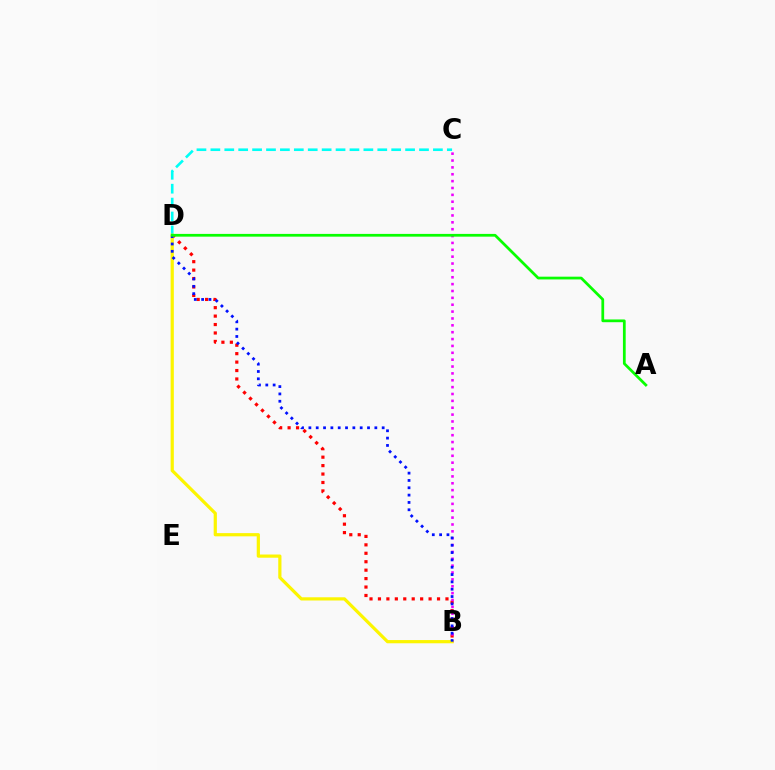{('C', 'D'): [{'color': '#00fff6', 'line_style': 'dashed', 'thickness': 1.89}], ('B', 'D'): [{'color': '#ff0000', 'line_style': 'dotted', 'thickness': 2.29}, {'color': '#fcf500', 'line_style': 'solid', 'thickness': 2.31}, {'color': '#0010ff', 'line_style': 'dotted', 'thickness': 1.99}], ('B', 'C'): [{'color': '#ee00ff', 'line_style': 'dotted', 'thickness': 1.87}], ('A', 'D'): [{'color': '#08ff00', 'line_style': 'solid', 'thickness': 1.98}]}